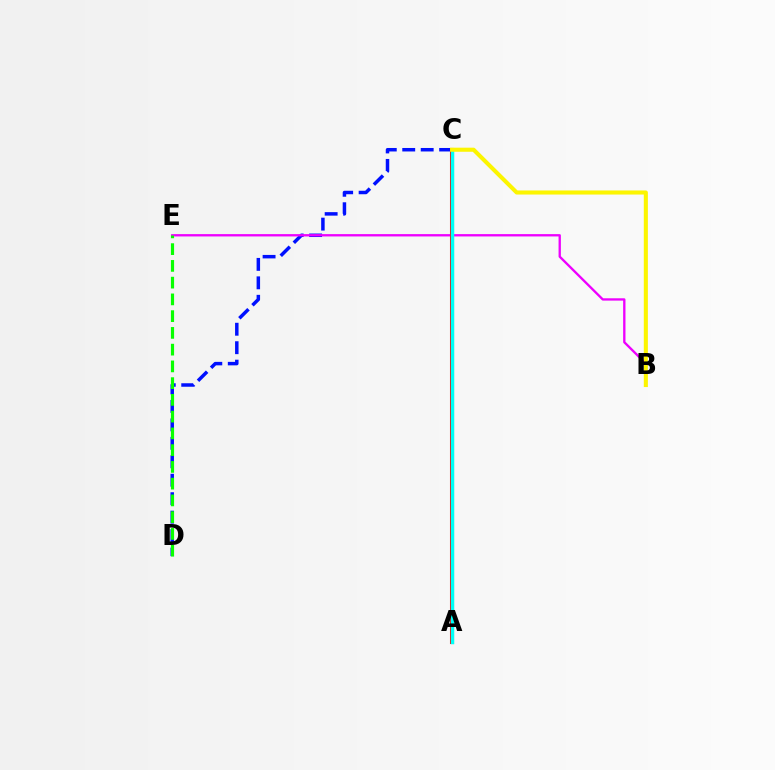{('C', 'D'): [{'color': '#0010ff', 'line_style': 'dashed', 'thickness': 2.51}], ('B', 'E'): [{'color': '#ee00ff', 'line_style': 'solid', 'thickness': 1.68}], ('A', 'C'): [{'color': '#ff0000', 'line_style': 'solid', 'thickness': 2.92}, {'color': '#00fff6', 'line_style': 'solid', 'thickness': 2.48}], ('B', 'C'): [{'color': '#fcf500', 'line_style': 'solid', 'thickness': 2.94}], ('D', 'E'): [{'color': '#08ff00', 'line_style': 'dashed', 'thickness': 2.28}]}